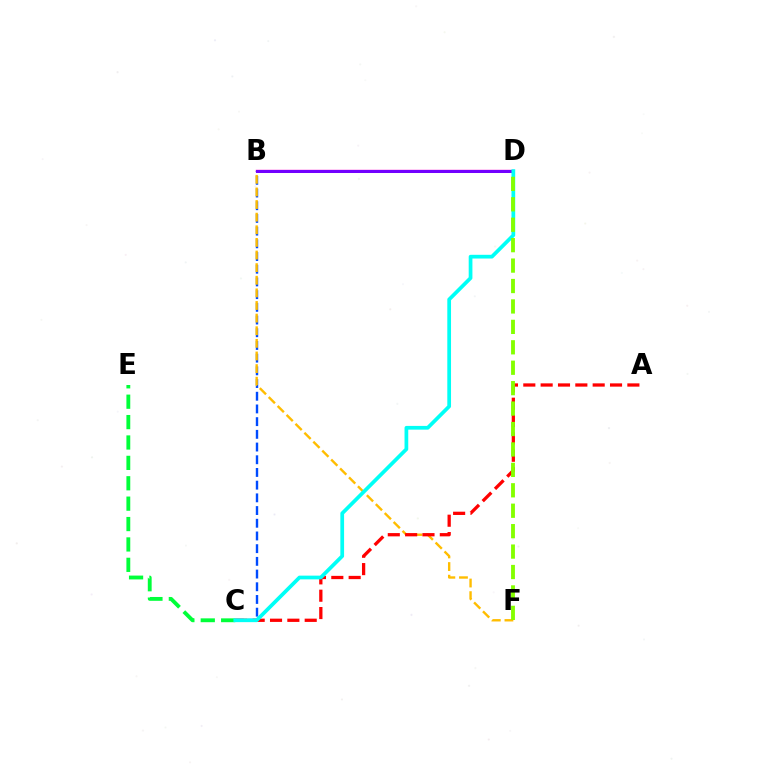{('B', 'D'): [{'color': '#ff00cf', 'line_style': 'solid', 'thickness': 1.73}, {'color': '#7200ff', 'line_style': 'solid', 'thickness': 2.17}], ('B', 'C'): [{'color': '#004bff', 'line_style': 'dashed', 'thickness': 1.73}], ('C', 'E'): [{'color': '#00ff39', 'line_style': 'dashed', 'thickness': 2.77}], ('B', 'F'): [{'color': '#ffbd00', 'line_style': 'dashed', 'thickness': 1.71}], ('A', 'C'): [{'color': '#ff0000', 'line_style': 'dashed', 'thickness': 2.36}], ('C', 'D'): [{'color': '#00fff6', 'line_style': 'solid', 'thickness': 2.68}], ('D', 'F'): [{'color': '#84ff00', 'line_style': 'dashed', 'thickness': 2.78}]}